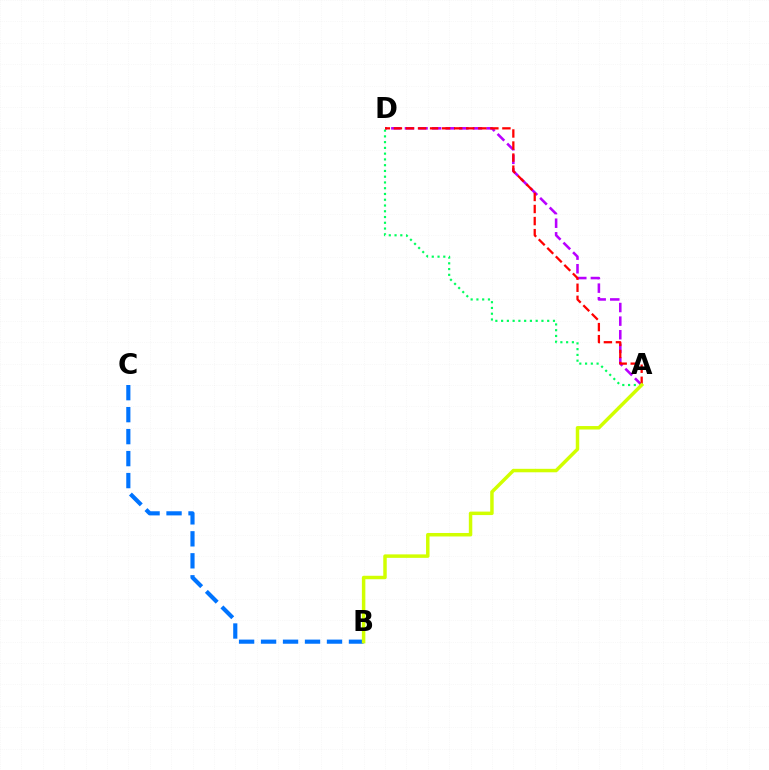{('A', 'D'): [{'color': '#b900ff', 'line_style': 'dashed', 'thickness': 1.85}, {'color': '#00ff5c', 'line_style': 'dotted', 'thickness': 1.57}, {'color': '#ff0000', 'line_style': 'dashed', 'thickness': 1.64}], ('B', 'C'): [{'color': '#0074ff', 'line_style': 'dashed', 'thickness': 2.99}], ('A', 'B'): [{'color': '#d1ff00', 'line_style': 'solid', 'thickness': 2.5}]}